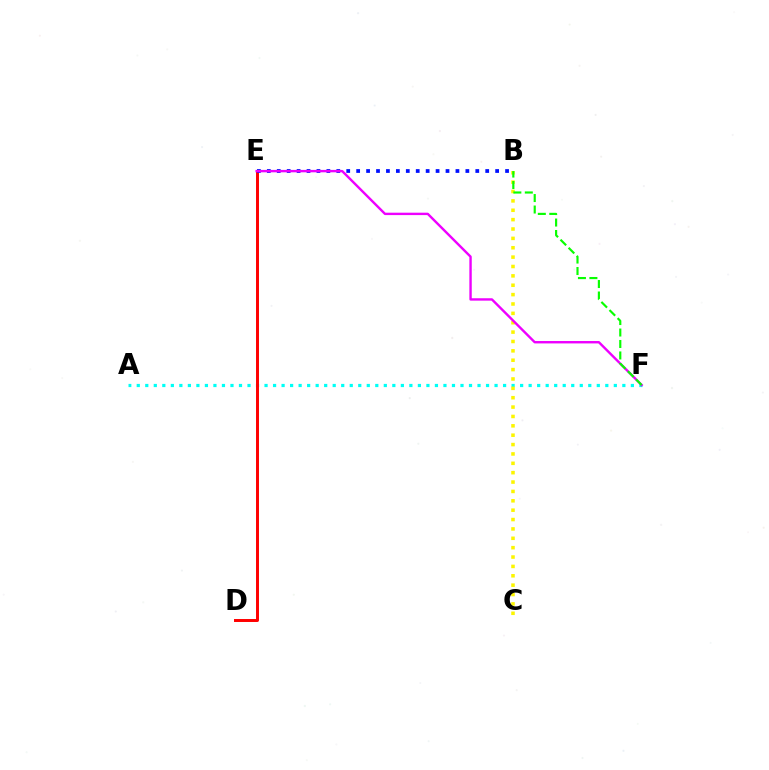{('A', 'F'): [{'color': '#00fff6', 'line_style': 'dotted', 'thickness': 2.31}], ('B', 'C'): [{'color': '#fcf500', 'line_style': 'dotted', 'thickness': 2.55}], ('D', 'E'): [{'color': '#ff0000', 'line_style': 'solid', 'thickness': 2.13}], ('B', 'E'): [{'color': '#0010ff', 'line_style': 'dotted', 'thickness': 2.7}], ('E', 'F'): [{'color': '#ee00ff', 'line_style': 'solid', 'thickness': 1.73}], ('B', 'F'): [{'color': '#08ff00', 'line_style': 'dashed', 'thickness': 1.56}]}